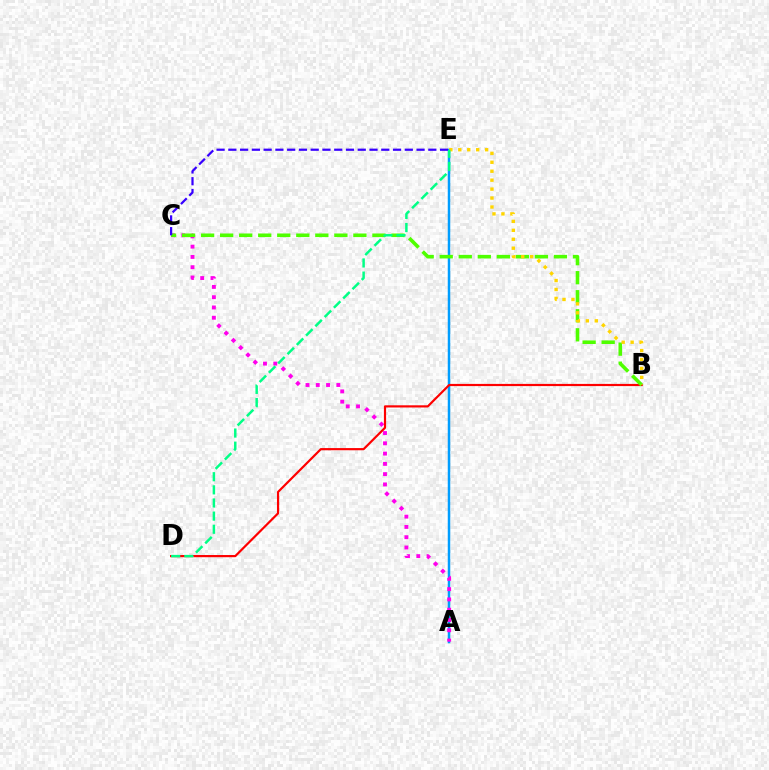{('A', 'E'): [{'color': '#009eff', 'line_style': 'solid', 'thickness': 1.79}], ('A', 'C'): [{'color': '#ff00ed', 'line_style': 'dotted', 'thickness': 2.79}], ('B', 'D'): [{'color': '#ff0000', 'line_style': 'solid', 'thickness': 1.57}], ('B', 'C'): [{'color': '#4fff00', 'line_style': 'dashed', 'thickness': 2.59}], ('C', 'E'): [{'color': '#3700ff', 'line_style': 'dashed', 'thickness': 1.6}], ('B', 'E'): [{'color': '#ffd500', 'line_style': 'dotted', 'thickness': 2.43}], ('D', 'E'): [{'color': '#00ff86', 'line_style': 'dashed', 'thickness': 1.78}]}